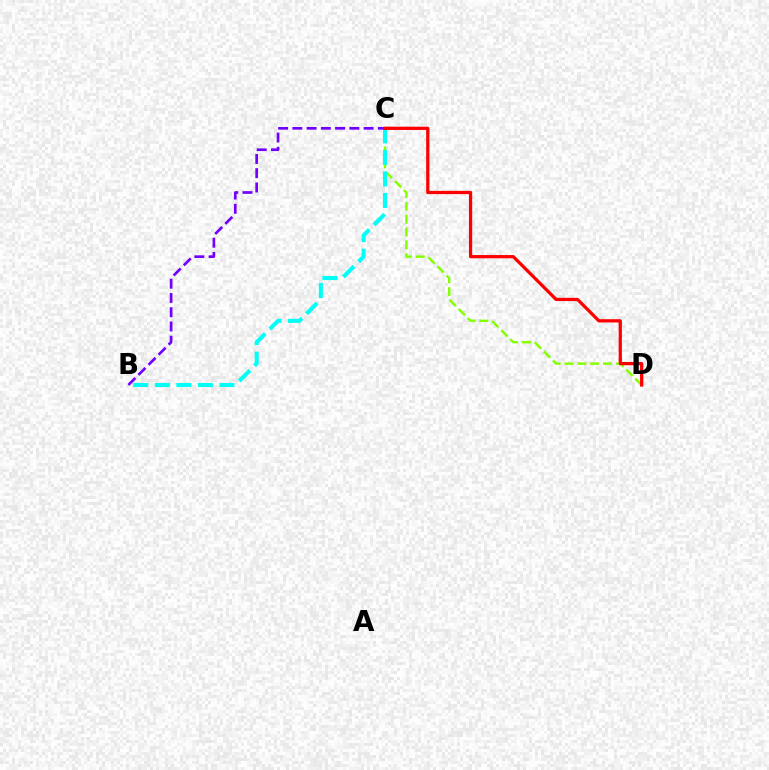{('C', 'D'): [{'color': '#84ff00', 'line_style': 'dashed', 'thickness': 1.75}, {'color': '#ff0000', 'line_style': 'solid', 'thickness': 2.33}], ('B', 'C'): [{'color': '#00fff6', 'line_style': 'dashed', 'thickness': 2.93}, {'color': '#7200ff', 'line_style': 'dashed', 'thickness': 1.94}]}